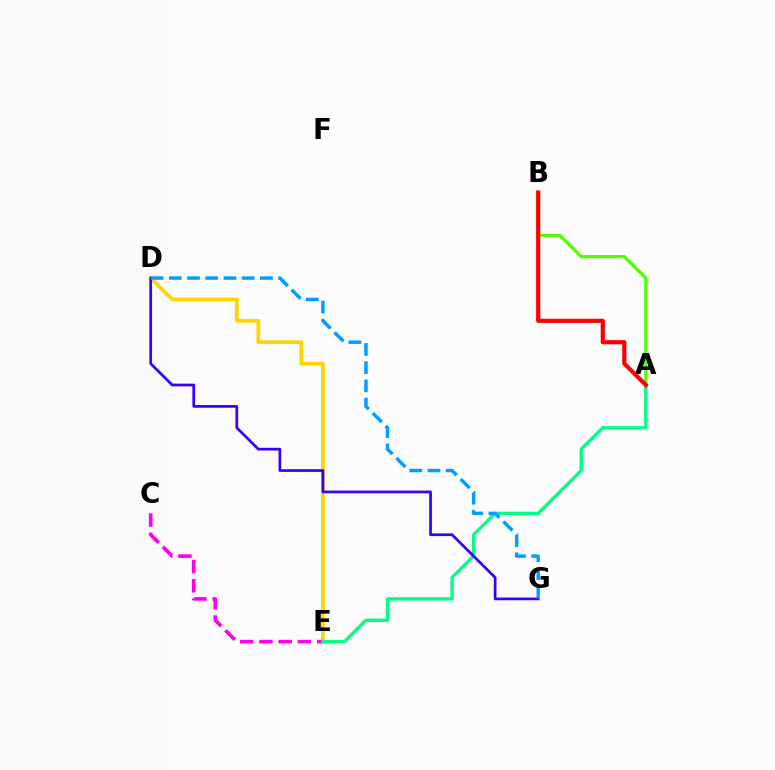{('D', 'E'): [{'color': '#ffd500', 'line_style': 'solid', 'thickness': 2.71}], ('A', 'B'): [{'color': '#4fff00', 'line_style': 'solid', 'thickness': 2.34}, {'color': '#ff0000', 'line_style': 'solid', 'thickness': 3.0}], ('C', 'E'): [{'color': '#ff00ed', 'line_style': 'dashed', 'thickness': 2.61}], ('A', 'E'): [{'color': '#00ff86', 'line_style': 'solid', 'thickness': 2.43}], ('D', 'G'): [{'color': '#3700ff', 'line_style': 'solid', 'thickness': 1.96}, {'color': '#009eff', 'line_style': 'dashed', 'thickness': 2.48}]}